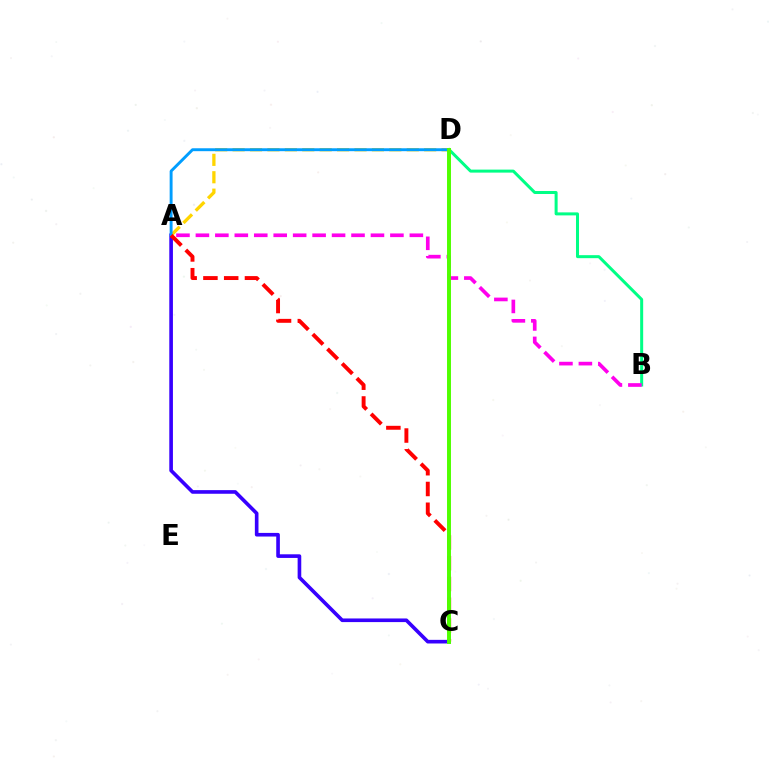{('A', 'C'): [{'color': '#3700ff', 'line_style': 'solid', 'thickness': 2.62}, {'color': '#ff0000', 'line_style': 'dashed', 'thickness': 2.82}], ('A', 'D'): [{'color': '#ffd500', 'line_style': 'dashed', 'thickness': 2.37}, {'color': '#009eff', 'line_style': 'solid', 'thickness': 2.09}], ('B', 'D'): [{'color': '#00ff86', 'line_style': 'solid', 'thickness': 2.16}], ('A', 'B'): [{'color': '#ff00ed', 'line_style': 'dashed', 'thickness': 2.64}], ('C', 'D'): [{'color': '#4fff00', 'line_style': 'solid', 'thickness': 2.84}]}